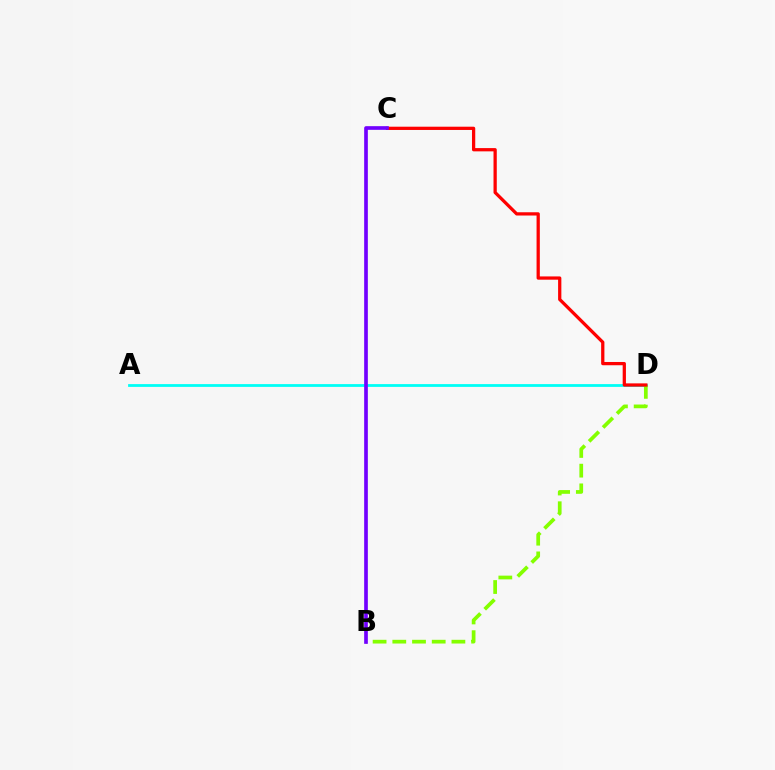{('A', 'D'): [{'color': '#00fff6', 'line_style': 'solid', 'thickness': 2.01}], ('B', 'D'): [{'color': '#84ff00', 'line_style': 'dashed', 'thickness': 2.68}], ('C', 'D'): [{'color': '#ff0000', 'line_style': 'solid', 'thickness': 2.35}], ('B', 'C'): [{'color': '#7200ff', 'line_style': 'solid', 'thickness': 2.64}]}